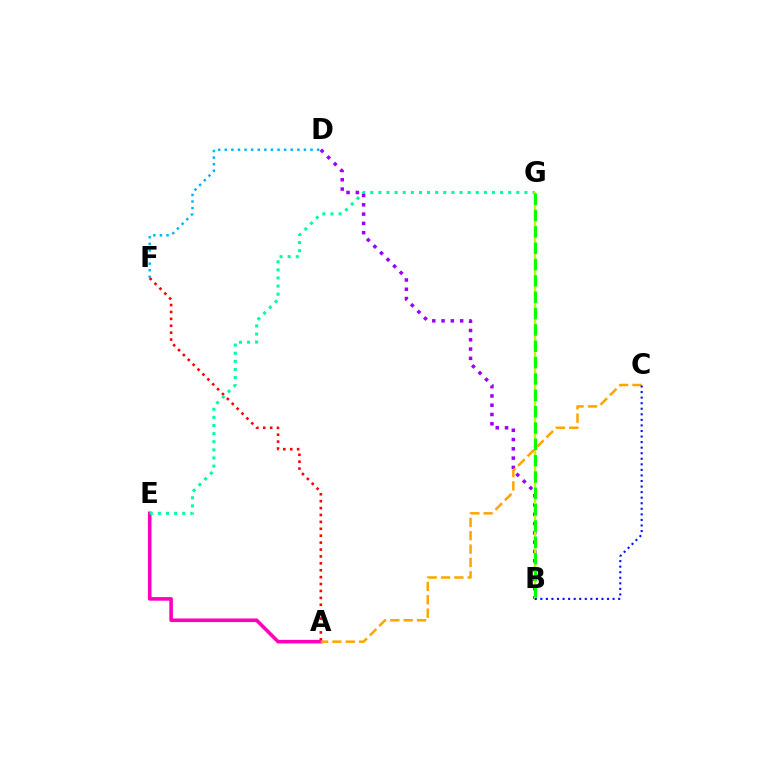{('A', 'F'): [{'color': '#ff0000', 'line_style': 'dotted', 'thickness': 1.88}], ('A', 'E'): [{'color': '#ff00bd', 'line_style': 'solid', 'thickness': 2.6}], ('E', 'G'): [{'color': '#00ff9d', 'line_style': 'dotted', 'thickness': 2.2}], ('B', 'D'): [{'color': '#9b00ff', 'line_style': 'dotted', 'thickness': 2.52}], ('B', 'G'): [{'color': '#b3ff00', 'line_style': 'solid', 'thickness': 1.69}, {'color': '#08ff00', 'line_style': 'dashed', 'thickness': 2.22}], ('A', 'C'): [{'color': '#ffa500', 'line_style': 'dashed', 'thickness': 1.81}], ('B', 'C'): [{'color': '#0010ff', 'line_style': 'dotted', 'thickness': 1.51}], ('D', 'F'): [{'color': '#00b5ff', 'line_style': 'dotted', 'thickness': 1.79}]}